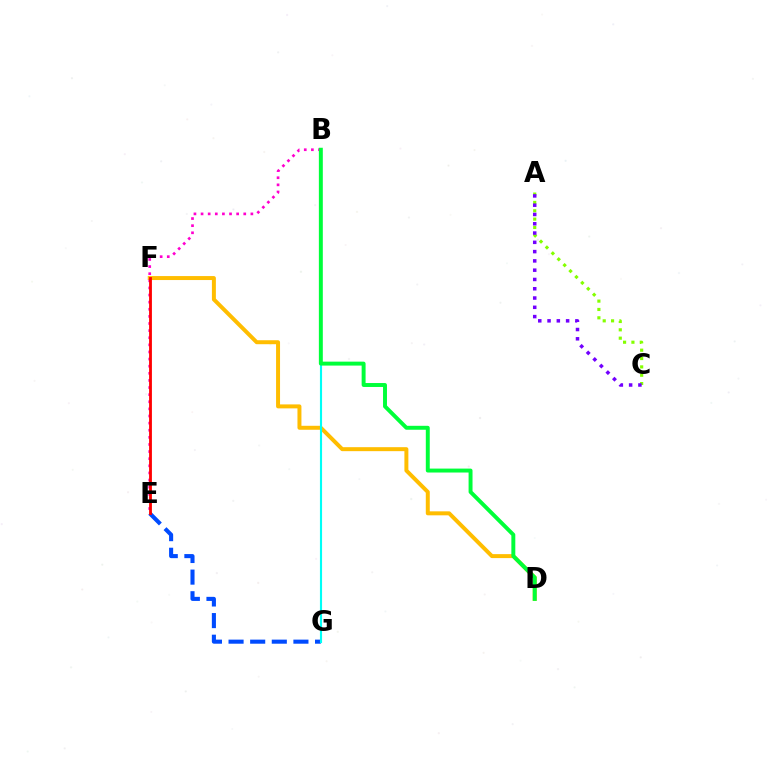{('D', 'F'): [{'color': '#ffbd00', 'line_style': 'solid', 'thickness': 2.86}], ('E', 'G'): [{'color': '#004bff', 'line_style': 'dashed', 'thickness': 2.94}], ('B', 'G'): [{'color': '#00fff6', 'line_style': 'solid', 'thickness': 1.53}], ('A', 'C'): [{'color': '#84ff00', 'line_style': 'dotted', 'thickness': 2.27}, {'color': '#7200ff', 'line_style': 'dotted', 'thickness': 2.52}], ('B', 'E'): [{'color': '#ff00cf', 'line_style': 'dotted', 'thickness': 1.93}], ('E', 'F'): [{'color': '#ff0000', 'line_style': 'solid', 'thickness': 2.03}], ('B', 'D'): [{'color': '#00ff39', 'line_style': 'solid', 'thickness': 2.84}]}